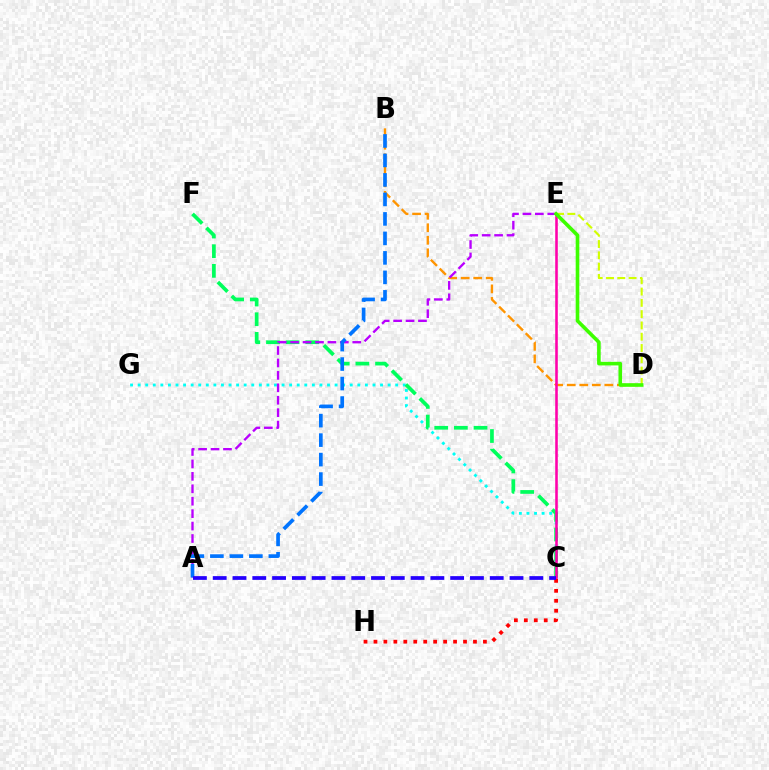{('B', 'D'): [{'color': '#ff9400', 'line_style': 'dashed', 'thickness': 1.7}], ('C', 'G'): [{'color': '#00fff6', 'line_style': 'dotted', 'thickness': 2.06}], ('D', 'E'): [{'color': '#d1ff00', 'line_style': 'dashed', 'thickness': 1.53}, {'color': '#3dff00', 'line_style': 'solid', 'thickness': 2.6}], ('C', 'F'): [{'color': '#00ff5c', 'line_style': 'dashed', 'thickness': 2.67}], ('A', 'E'): [{'color': '#b900ff', 'line_style': 'dashed', 'thickness': 1.69}], ('C', 'E'): [{'color': '#ff00ac', 'line_style': 'solid', 'thickness': 1.85}], ('A', 'B'): [{'color': '#0074ff', 'line_style': 'dashed', 'thickness': 2.65}], ('C', 'H'): [{'color': '#ff0000', 'line_style': 'dotted', 'thickness': 2.7}], ('A', 'C'): [{'color': '#2500ff', 'line_style': 'dashed', 'thickness': 2.69}]}